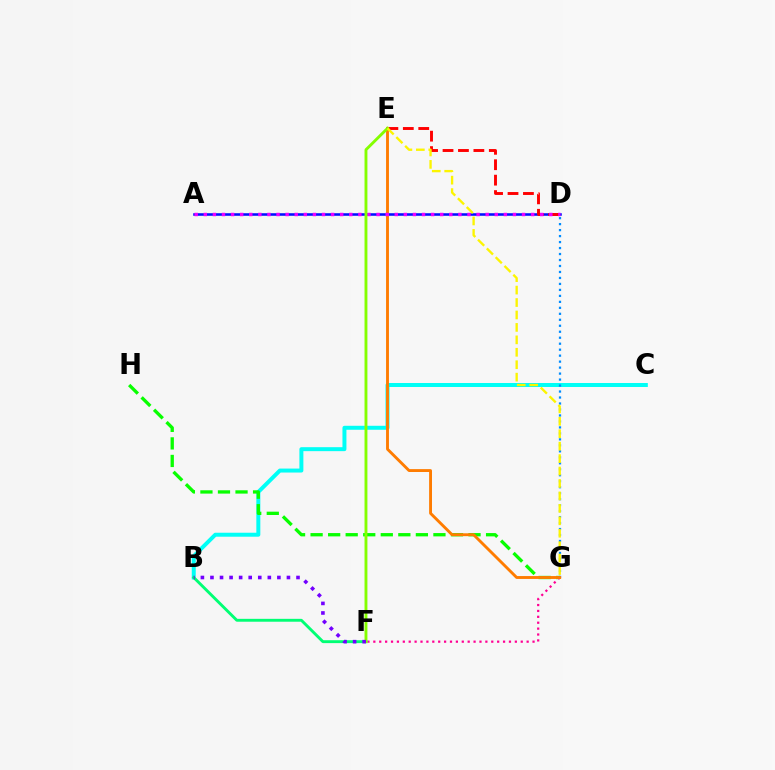{('B', 'C'): [{'color': '#00fff6', 'line_style': 'solid', 'thickness': 2.86}], ('D', 'G'): [{'color': '#008cff', 'line_style': 'dotted', 'thickness': 1.62}], ('A', 'D'): [{'color': '#0010ff', 'line_style': 'solid', 'thickness': 1.83}, {'color': '#ee00ff', 'line_style': 'dotted', 'thickness': 2.47}], ('D', 'E'): [{'color': '#ff0000', 'line_style': 'dashed', 'thickness': 2.1}], ('G', 'H'): [{'color': '#08ff00', 'line_style': 'dashed', 'thickness': 2.38}], ('F', 'G'): [{'color': '#ff0094', 'line_style': 'dotted', 'thickness': 1.6}], ('E', 'G'): [{'color': '#ff7c00', 'line_style': 'solid', 'thickness': 2.07}, {'color': '#fcf500', 'line_style': 'dashed', 'thickness': 1.69}], ('B', 'F'): [{'color': '#00ff74', 'line_style': 'solid', 'thickness': 2.08}, {'color': '#7200ff', 'line_style': 'dotted', 'thickness': 2.6}], ('E', 'F'): [{'color': '#84ff00', 'line_style': 'solid', 'thickness': 2.07}]}